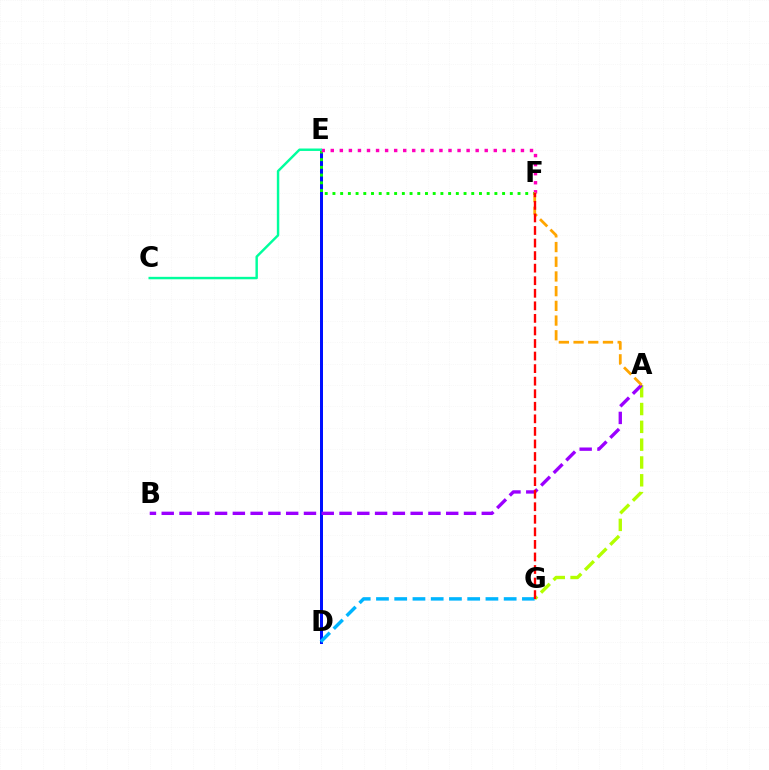{('A', 'G'): [{'color': '#b3ff00', 'line_style': 'dashed', 'thickness': 2.42}], ('D', 'E'): [{'color': '#0010ff', 'line_style': 'solid', 'thickness': 2.16}], ('A', 'B'): [{'color': '#9b00ff', 'line_style': 'dashed', 'thickness': 2.42}], ('E', 'F'): [{'color': '#08ff00', 'line_style': 'dotted', 'thickness': 2.1}, {'color': '#ff00bd', 'line_style': 'dotted', 'thickness': 2.46}], ('C', 'E'): [{'color': '#00ff9d', 'line_style': 'solid', 'thickness': 1.76}], ('A', 'F'): [{'color': '#ffa500', 'line_style': 'dashed', 'thickness': 2.0}], ('D', 'G'): [{'color': '#00b5ff', 'line_style': 'dashed', 'thickness': 2.48}], ('F', 'G'): [{'color': '#ff0000', 'line_style': 'dashed', 'thickness': 1.71}]}